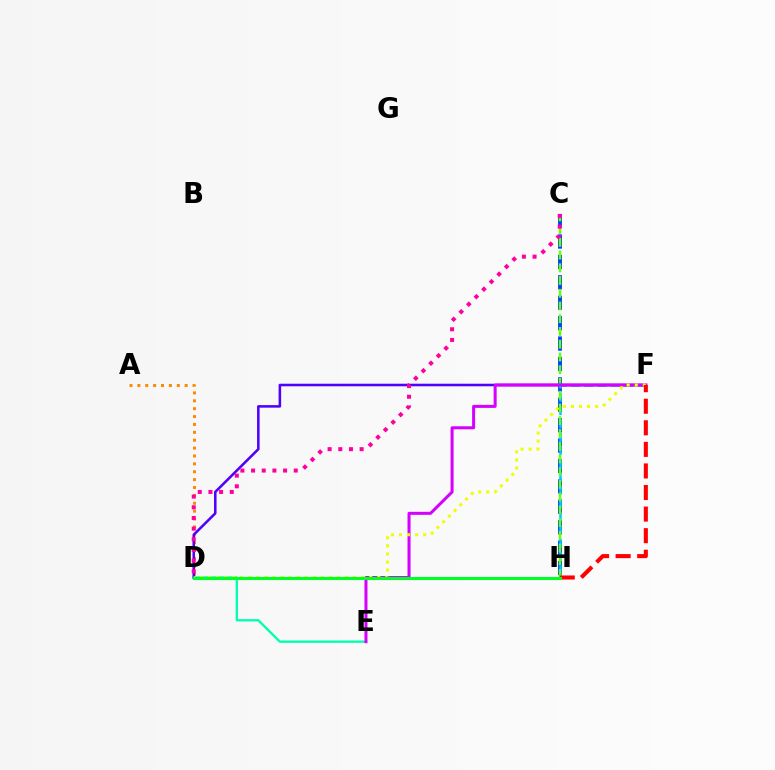{('C', 'H'): [{'color': '#003fff', 'line_style': 'dashed', 'thickness': 2.77}, {'color': '#66ff00', 'line_style': 'dashed', 'thickness': 1.73}], ('F', 'H'): [{'color': '#00c7ff', 'line_style': 'dashed', 'thickness': 1.81}, {'color': '#ff0000', 'line_style': 'dashed', 'thickness': 2.93}], ('D', 'E'): [{'color': '#00ffaf', 'line_style': 'solid', 'thickness': 1.68}], ('A', 'D'): [{'color': '#ff8800', 'line_style': 'dotted', 'thickness': 2.14}], ('D', 'F'): [{'color': '#4f00ff', 'line_style': 'solid', 'thickness': 1.84}, {'color': '#eeff00', 'line_style': 'dotted', 'thickness': 2.19}], ('E', 'F'): [{'color': '#d600ff', 'line_style': 'solid', 'thickness': 2.17}], ('D', 'H'): [{'color': '#00ff27', 'line_style': 'solid', 'thickness': 2.23}], ('C', 'D'): [{'color': '#ff00a0', 'line_style': 'dotted', 'thickness': 2.9}]}